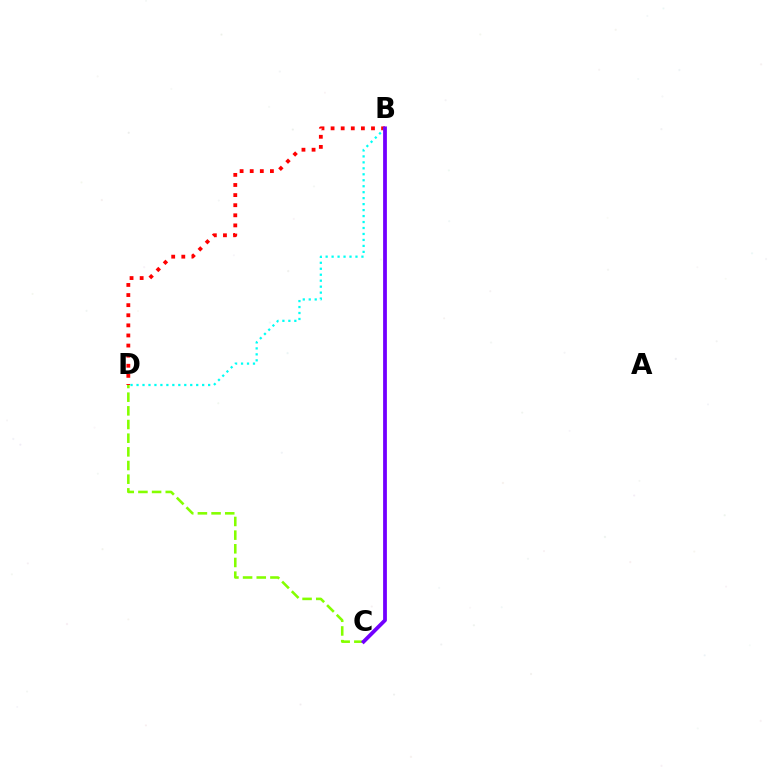{('B', 'D'): [{'color': '#ff0000', 'line_style': 'dotted', 'thickness': 2.74}, {'color': '#00fff6', 'line_style': 'dotted', 'thickness': 1.62}], ('C', 'D'): [{'color': '#84ff00', 'line_style': 'dashed', 'thickness': 1.86}], ('B', 'C'): [{'color': '#7200ff', 'line_style': 'solid', 'thickness': 2.72}]}